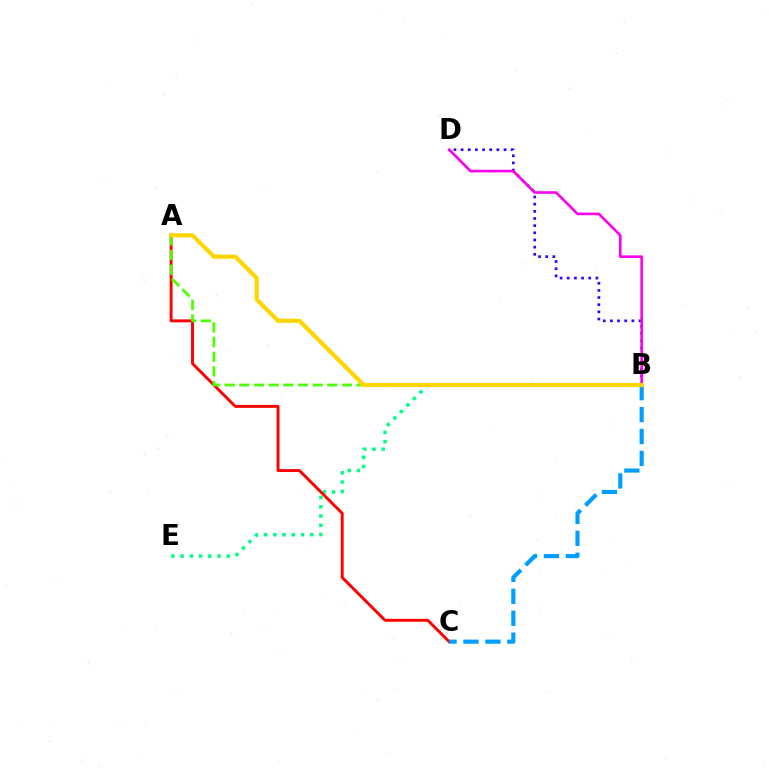{('B', 'D'): [{'color': '#3700ff', 'line_style': 'dotted', 'thickness': 1.95}, {'color': '#ff00ed', 'line_style': 'solid', 'thickness': 1.89}], ('B', 'E'): [{'color': '#00ff86', 'line_style': 'dotted', 'thickness': 2.51}], ('A', 'C'): [{'color': '#ff0000', 'line_style': 'solid', 'thickness': 2.1}], ('A', 'B'): [{'color': '#4fff00', 'line_style': 'dashed', 'thickness': 1.99}, {'color': '#ffd500', 'line_style': 'solid', 'thickness': 3.0}], ('B', 'C'): [{'color': '#009eff', 'line_style': 'dashed', 'thickness': 2.98}]}